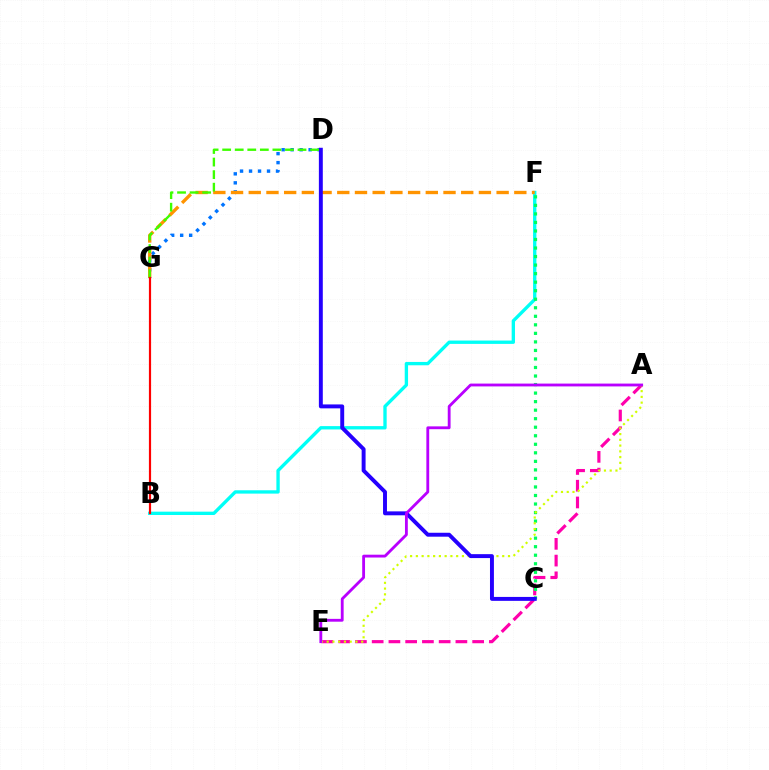{('D', 'G'): [{'color': '#0074ff', 'line_style': 'dotted', 'thickness': 2.44}, {'color': '#3dff00', 'line_style': 'dashed', 'thickness': 1.71}], ('B', 'F'): [{'color': '#00fff6', 'line_style': 'solid', 'thickness': 2.41}], ('A', 'E'): [{'color': '#ff00ac', 'line_style': 'dashed', 'thickness': 2.28}, {'color': '#d1ff00', 'line_style': 'dotted', 'thickness': 1.56}, {'color': '#b900ff', 'line_style': 'solid', 'thickness': 2.04}], ('C', 'F'): [{'color': '#00ff5c', 'line_style': 'dotted', 'thickness': 2.32}], ('F', 'G'): [{'color': '#ff9400', 'line_style': 'dashed', 'thickness': 2.41}], ('C', 'D'): [{'color': '#2500ff', 'line_style': 'solid', 'thickness': 2.83}], ('B', 'G'): [{'color': '#ff0000', 'line_style': 'solid', 'thickness': 1.57}]}